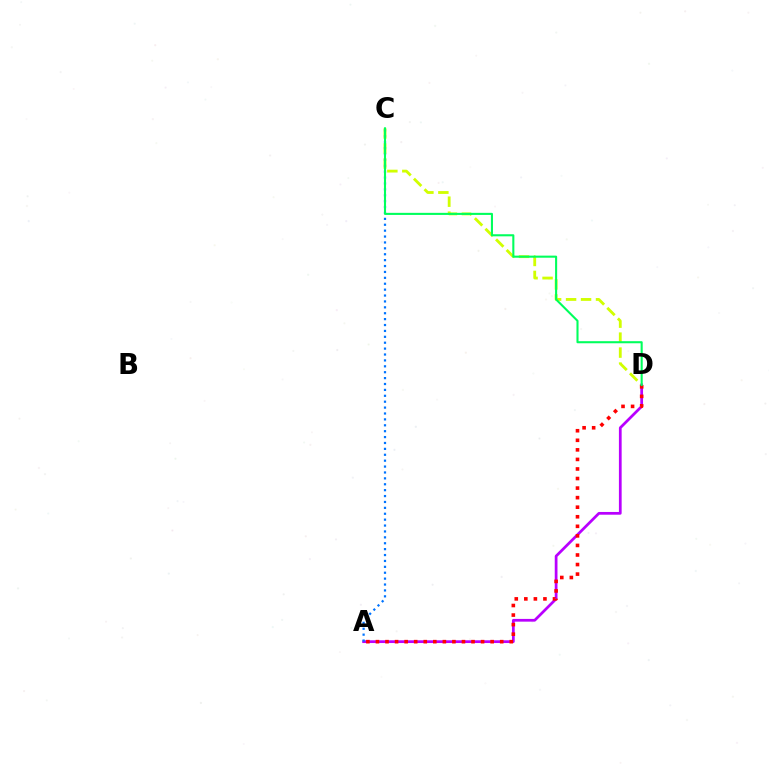{('C', 'D'): [{'color': '#d1ff00', 'line_style': 'dashed', 'thickness': 2.03}, {'color': '#00ff5c', 'line_style': 'solid', 'thickness': 1.5}], ('A', 'D'): [{'color': '#b900ff', 'line_style': 'solid', 'thickness': 1.97}, {'color': '#ff0000', 'line_style': 'dotted', 'thickness': 2.6}], ('A', 'C'): [{'color': '#0074ff', 'line_style': 'dotted', 'thickness': 1.6}]}